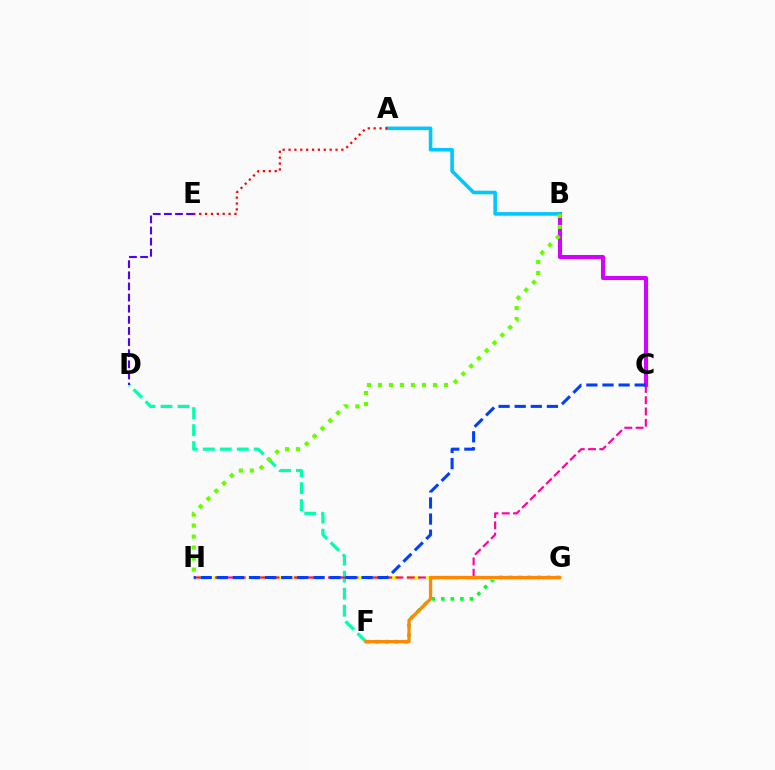{('F', 'G'): [{'color': '#00ff27', 'line_style': 'dotted', 'thickness': 2.6}, {'color': '#ff8800', 'line_style': 'solid', 'thickness': 2.36}], ('B', 'C'): [{'color': '#d600ff', 'line_style': 'solid', 'thickness': 2.93}], ('A', 'B'): [{'color': '#00c7ff', 'line_style': 'solid', 'thickness': 2.59}], ('G', 'H'): [{'color': '#eeff00', 'line_style': 'dashed', 'thickness': 2.63}], ('D', 'F'): [{'color': '#00ffaf', 'line_style': 'dashed', 'thickness': 2.31}], ('C', 'H'): [{'color': '#ff00a0', 'line_style': 'dashed', 'thickness': 1.53}, {'color': '#003fff', 'line_style': 'dashed', 'thickness': 2.19}], ('D', 'E'): [{'color': '#4f00ff', 'line_style': 'dashed', 'thickness': 1.51}], ('A', 'E'): [{'color': '#ff0000', 'line_style': 'dotted', 'thickness': 1.6}], ('B', 'H'): [{'color': '#66ff00', 'line_style': 'dotted', 'thickness': 2.99}]}